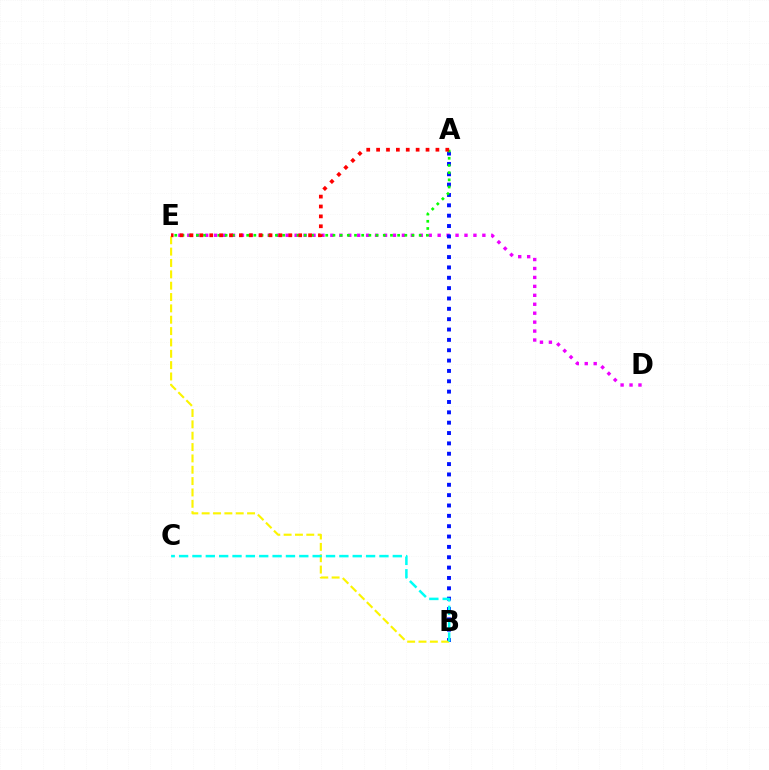{('D', 'E'): [{'color': '#ee00ff', 'line_style': 'dotted', 'thickness': 2.43}], ('A', 'B'): [{'color': '#0010ff', 'line_style': 'dotted', 'thickness': 2.81}], ('B', 'E'): [{'color': '#fcf500', 'line_style': 'dashed', 'thickness': 1.54}], ('A', 'E'): [{'color': '#08ff00', 'line_style': 'dotted', 'thickness': 1.95}, {'color': '#ff0000', 'line_style': 'dotted', 'thickness': 2.69}], ('B', 'C'): [{'color': '#00fff6', 'line_style': 'dashed', 'thickness': 1.81}]}